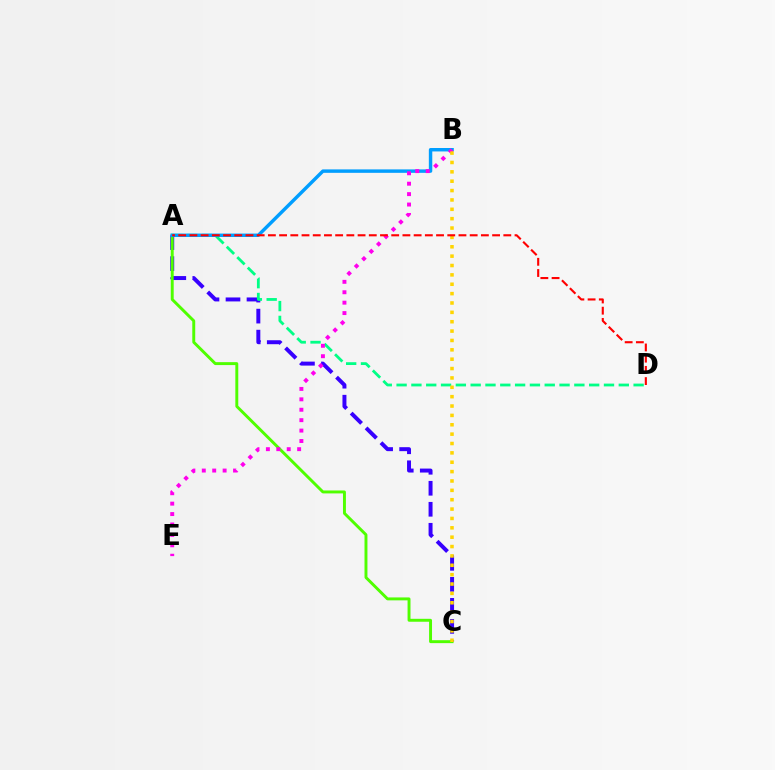{('A', 'C'): [{'color': '#3700ff', 'line_style': 'dashed', 'thickness': 2.85}, {'color': '#4fff00', 'line_style': 'solid', 'thickness': 2.11}], ('A', 'D'): [{'color': '#00ff86', 'line_style': 'dashed', 'thickness': 2.01}, {'color': '#ff0000', 'line_style': 'dashed', 'thickness': 1.52}], ('A', 'B'): [{'color': '#009eff', 'line_style': 'solid', 'thickness': 2.47}], ('B', 'E'): [{'color': '#ff00ed', 'line_style': 'dotted', 'thickness': 2.83}], ('B', 'C'): [{'color': '#ffd500', 'line_style': 'dotted', 'thickness': 2.55}]}